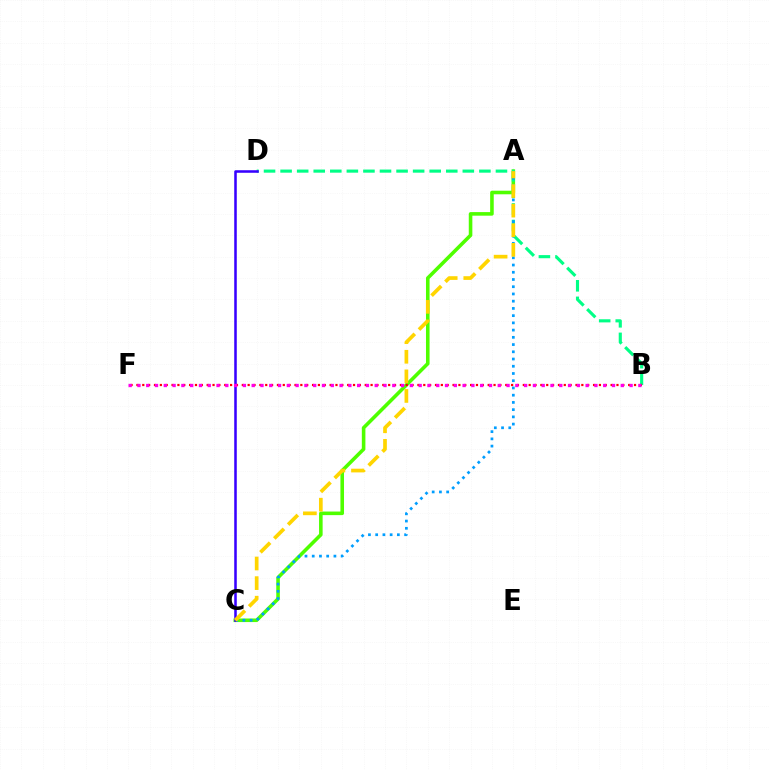{('A', 'C'): [{'color': '#4fff00', 'line_style': 'solid', 'thickness': 2.58}, {'color': '#009eff', 'line_style': 'dotted', 'thickness': 1.96}, {'color': '#ffd500', 'line_style': 'dashed', 'thickness': 2.66}], ('B', 'D'): [{'color': '#00ff86', 'line_style': 'dashed', 'thickness': 2.25}], ('C', 'D'): [{'color': '#3700ff', 'line_style': 'solid', 'thickness': 1.83}], ('B', 'F'): [{'color': '#ff0000', 'line_style': 'dotted', 'thickness': 1.59}, {'color': '#ff00ed', 'line_style': 'dotted', 'thickness': 2.39}]}